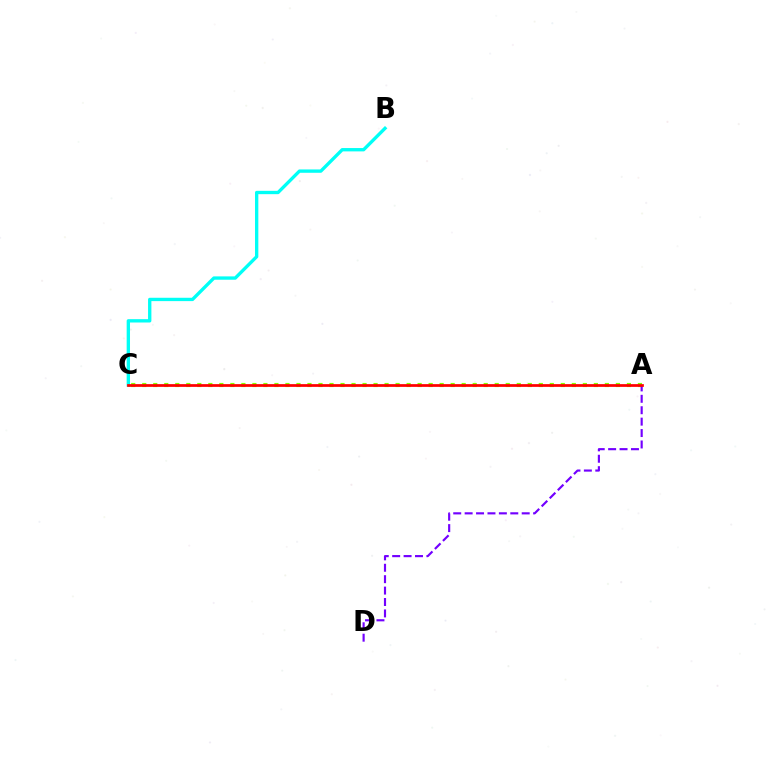{('A', 'C'): [{'color': '#84ff00', 'line_style': 'dotted', 'thickness': 2.99}, {'color': '#ff0000', 'line_style': 'solid', 'thickness': 1.97}], ('A', 'D'): [{'color': '#7200ff', 'line_style': 'dashed', 'thickness': 1.55}], ('B', 'C'): [{'color': '#00fff6', 'line_style': 'solid', 'thickness': 2.4}]}